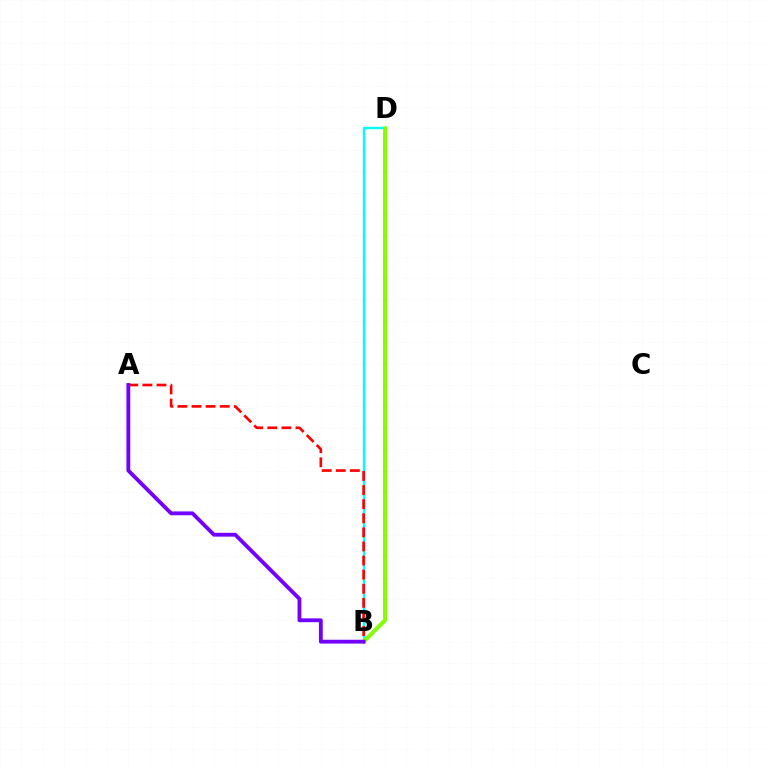{('B', 'D'): [{'color': '#00fff6', 'line_style': 'solid', 'thickness': 1.72}, {'color': '#84ff00', 'line_style': 'solid', 'thickness': 2.89}], ('A', 'B'): [{'color': '#ff0000', 'line_style': 'dashed', 'thickness': 1.92}, {'color': '#7200ff', 'line_style': 'solid', 'thickness': 2.76}]}